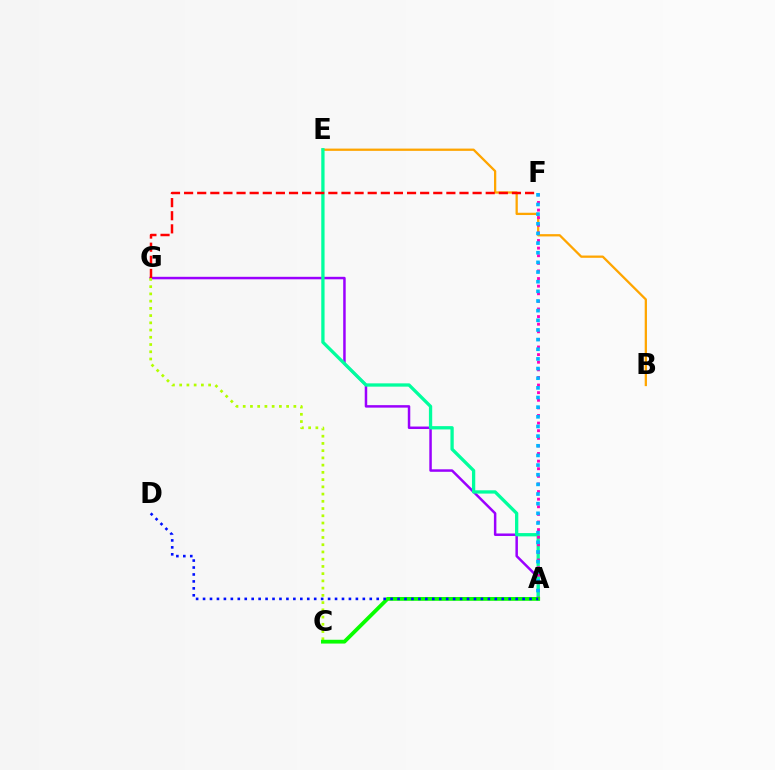{('A', 'G'): [{'color': '#9b00ff', 'line_style': 'solid', 'thickness': 1.79}], ('B', 'E'): [{'color': '#ffa500', 'line_style': 'solid', 'thickness': 1.64}], ('A', 'E'): [{'color': '#00ff9d', 'line_style': 'solid', 'thickness': 2.37}], ('F', 'G'): [{'color': '#ff0000', 'line_style': 'dashed', 'thickness': 1.78}], ('A', 'F'): [{'color': '#ff00bd', 'line_style': 'dotted', 'thickness': 2.07}, {'color': '#00b5ff', 'line_style': 'dotted', 'thickness': 2.62}], ('C', 'G'): [{'color': '#b3ff00', 'line_style': 'dotted', 'thickness': 1.97}], ('A', 'C'): [{'color': '#08ff00', 'line_style': 'solid', 'thickness': 2.73}], ('A', 'D'): [{'color': '#0010ff', 'line_style': 'dotted', 'thickness': 1.89}]}